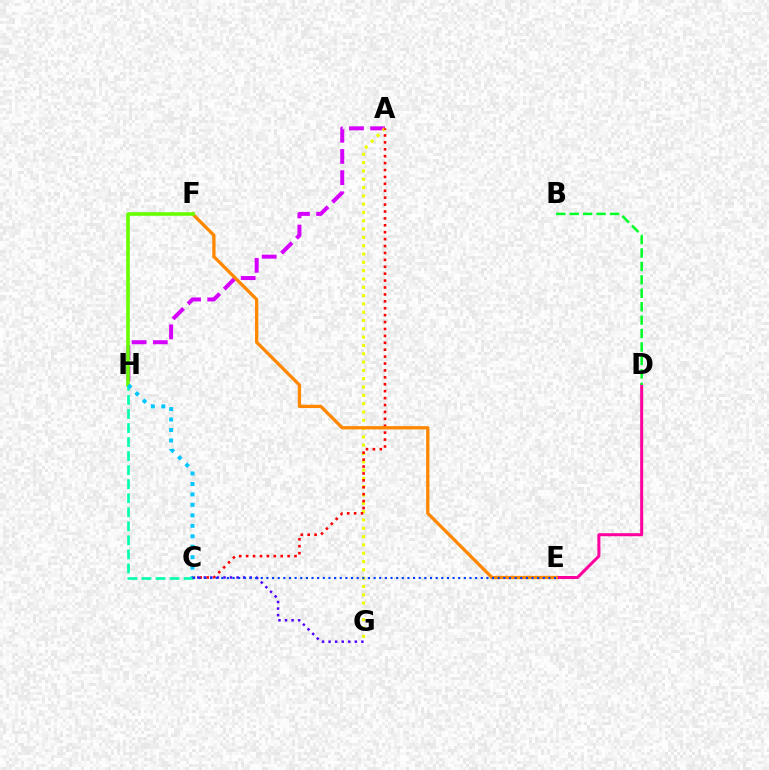{('C', 'H'): [{'color': '#00ffaf', 'line_style': 'dashed', 'thickness': 1.91}, {'color': '#00c7ff', 'line_style': 'dotted', 'thickness': 2.84}], ('A', 'H'): [{'color': '#d600ff', 'line_style': 'dashed', 'thickness': 2.88}], ('A', 'G'): [{'color': '#eeff00', 'line_style': 'dotted', 'thickness': 2.26}], ('A', 'C'): [{'color': '#ff0000', 'line_style': 'dotted', 'thickness': 1.88}], ('D', 'E'): [{'color': '#ff00a0', 'line_style': 'solid', 'thickness': 2.17}], ('E', 'F'): [{'color': '#ff8800', 'line_style': 'solid', 'thickness': 2.36}], ('F', 'H'): [{'color': '#66ff00', 'line_style': 'solid', 'thickness': 2.57}], ('C', 'G'): [{'color': '#4f00ff', 'line_style': 'dotted', 'thickness': 1.78}], ('B', 'D'): [{'color': '#00ff27', 'line_style': 'dashed', 'thickness': 1.82}], ('C', 'E'): [{'color': '#003fff', 'line_style': 'dotted', 'thickness': 1.53}]}